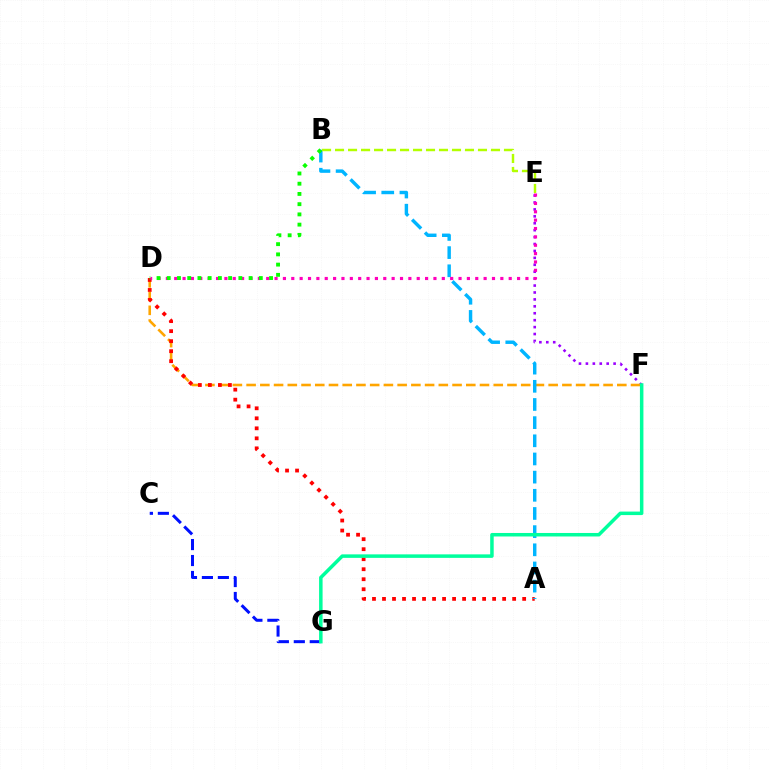{('E', 'F'): [{'color': '#9b00ff', 'line_style': 'dotted', 'thickness': 1.88}], ('D', 'F'): [{'color': '#ffa500', 'line_style': 'dashed', 'thickness': 1.87}], ('A', 'D'): [{'color': '#ff0000', 'line_style': 'dotted', 'thickness': 2.72}], ('A', 'B'): [{'color': '#00b5ff', 'line_style': 'dashed', 'thickness': 2.47}], ('C', 'G'): [{'color': '#0010ff', 'line_style': 'dashed', 'thickness': 2.17}], ('D', 'E'): [{'color': '#ff00bd', 'line_style': 'dotted', 'thickness': 2.27}], ('B', 'E'): [{'color': '#b3ff00', 'line_style': 'dashed', 'thickness': 1.77}], ('B', 'D'): [{'color': '#08ff00', 'line_style': 'dotted', 'thickness': 2.78}], ('F', 'G'): [{'color': '#00ff9d', 'line_style': 'solid', 'thickness': 2.52}]}